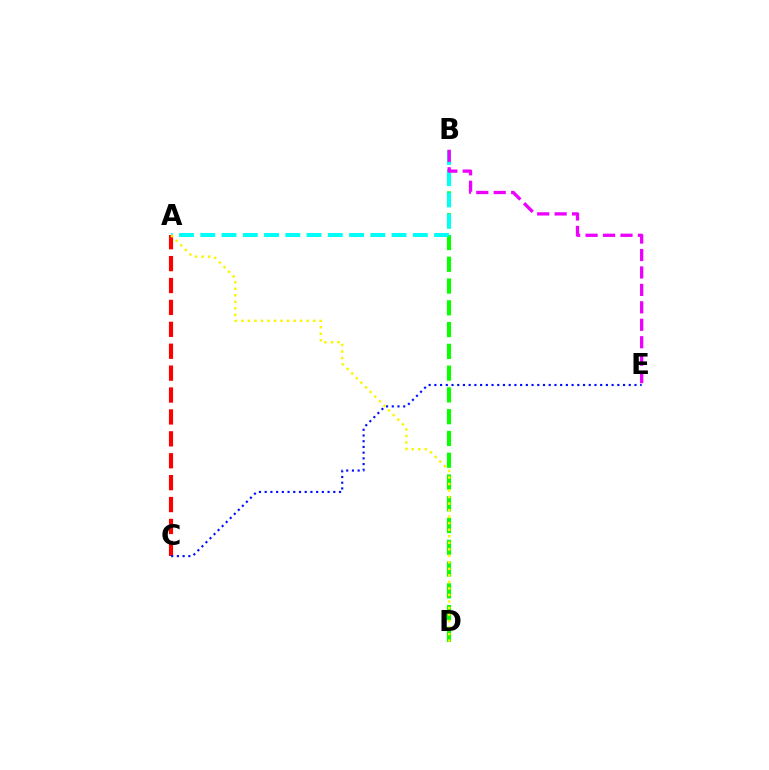{('B', 'D'): [{'color': '#08ff00', 'line_style': 'dashed', 'thickness': 2.96}], ('A', 'B'): [{'color': '#00fff6', 'line_style': 'dashed', 'thickness': 2.89}], ('A', 'C'): [{'color': '#ff0000', 'line_style': 'dashed', 'thickness': 2.98}], ('C', 'E'): [{'color': '#0010ff', 'line_style': 'dotted', 'thickness': 1.55}], ('B', 'E'): [{'color': '#ee00ff', 'line_style': 'dashed', 'thickness': 2.37}], ('A', 'D'): [{'color': '#fcf500', 'line_style': 'dotted', 'thickness': 1.77}]}